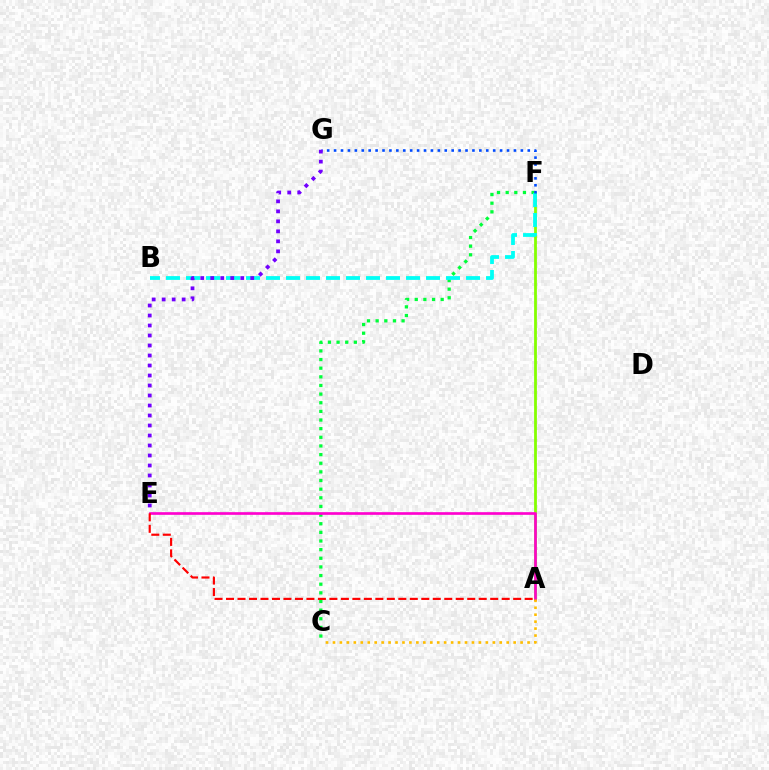{('C', 'F'): [{'color': '#00ff39', 'line_style': 'dotted', 'thickness': 2.35}], ('A', 'F'): [{'color': '#84ff00', 'line_style': 'solid', 'thickness': 2.0}], ('A', 'E'): [{'color': '#ff00cf', 'line_style': 'solid', 'thickness': 1.92}, {'color': '#ff0000', 'line_style': 'dashed', 'thickness': 1.56}], ('B', 'F'): [{'color': '#00fff6', 'line_style': 'dashed', 'thickness': 2.72}], ('F', 'G'): [{'color': '#004bff', 'line_style': 'dotted', 'thickness': 1.88}], ('E', 'G'): [{'color': '#7200ff', 'line_style': 'dotted', 'thickness': 2.72}], ('A', 'C'): [{'color': '#ffbd00', 'line_style': 'dotted', 'thickness': 1.89}]}